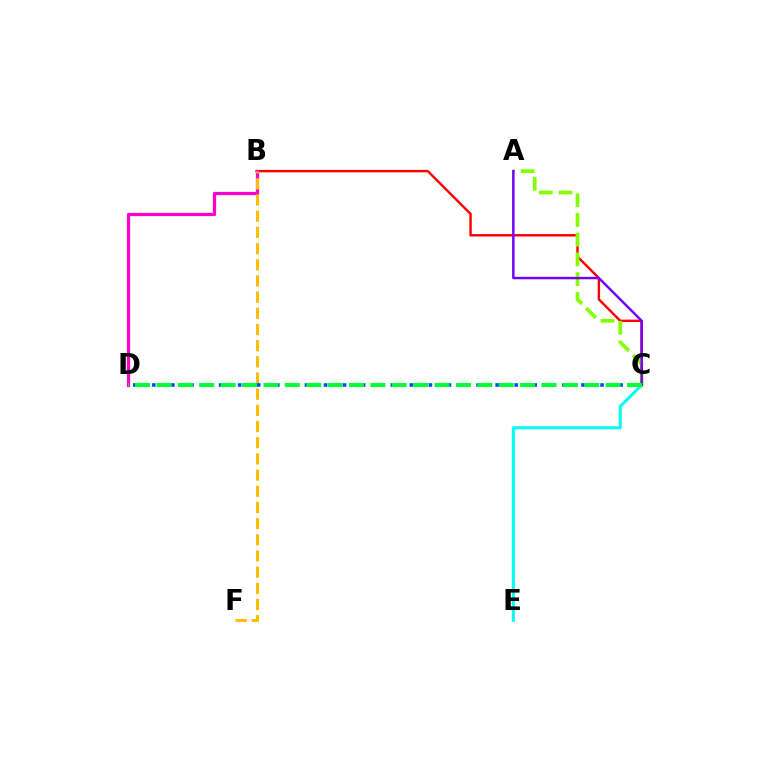{('B', 'C'): [{'color': '#ff0000', 'line_style': 'solid', 'thickness': 1.75}], ('C', 'E'): [{'color': '#00fff6', 'line_style': 'solid', 'thickness': 2.19}], ('B', 'D'): [{'color': '#ff00cf', 'line_style': 'solid', 'thickness': 2.33}], ('B', 'F'): [{'color': '#ffbd00', 'line_style': 'dashed', 'thickness': 2.2}], ('C', 'D'): [{'color': '#004bff', 'line_style': 'dotted', 'thickness': 2.59}, {'color': '#00ff39', 'line_style': 'dashed', 'thickness': 2.91}], ('A', 'C'): [{'color': '#84ff00', 'line_style': 'dashed', 'thickness': 2.68}, {'color': '#7200ff', 'line_style': 'solid', 'thickness': 1.77}]}